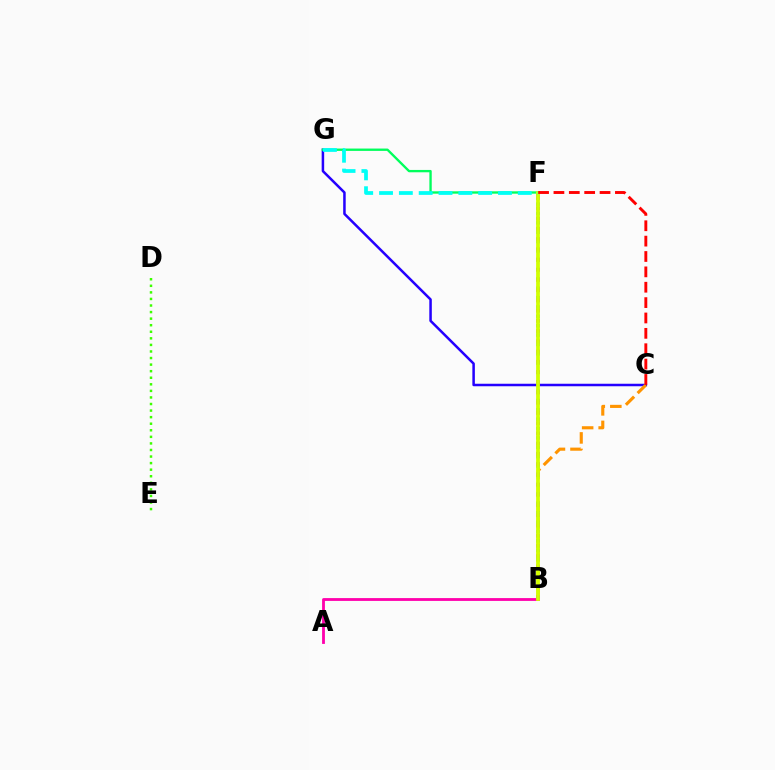{('A', 'B'): [{'color': '#ff00ac', 'line_style': 'solid', 'thickness': 2.03}], ('C', 'G'): [{'color': '#2500ff', 'line_style': 'solid', 'thickness': 1.81}], ('B', 'C'): [{'color': '#ff9400', 'line_style': 'dashed', 'thickness': 2.24}], ('B', 'F'): [{'color': '#0074ff', 'line_style': 'dotted', 'thickness': 2.54}, {'color': '#b900ff', 'line_style': 'dotted', 'thickness': 2.78}, {'color': '#d1ff00', 'line_style': 'solid', 'thickness': 2.73}], ('D', 'E'): [{'color': '#3dff00', 'line_style': 'dotted', 'thickness': 1.78}], ('F', 'G'): [{'color': '#00ff5c', 'line_style': 'solid', 'thickness': 1.69}, {'color': '#00fff6', 'line_style': 'dashed', 'thickness': 2.69}], ('C', 'F'): [{'color': '#ff0000', 'line_style': 'dashed', 'thickness': 2.09}]}